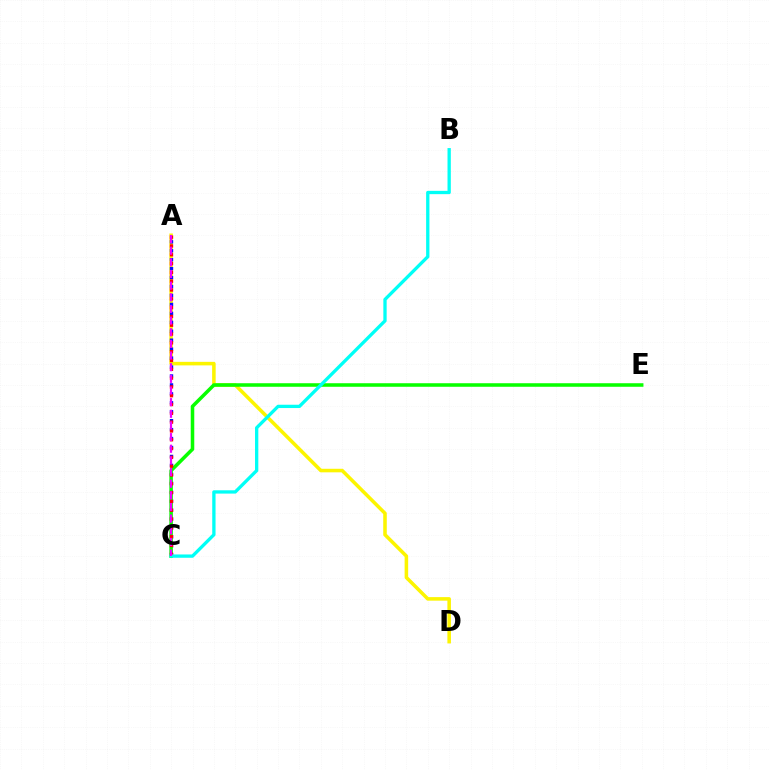{('A', 'D'): [{'color': '#fcf500', 'line_style': 'solid', 'thickness': 2.55}], ('A', 'C'): [{'color': '#0010ff', 'line_style': 'dotted', 'thickness': 2.43}, {'color': '#ff0000', 'line_style': 'dotted', 'thickness': 2.39}, {'color': '#ee00ff', 'line_style': 'dashed', 'thickness': 1.58}], ('C', 'E'): [{'color': '#08ff00', 'line_style': 'solid', 'thickness': 2.55}], ('B', 'C'): [{'color': '#00fff6', 'line_style': 'solid', 'thickness': 2.38}]}